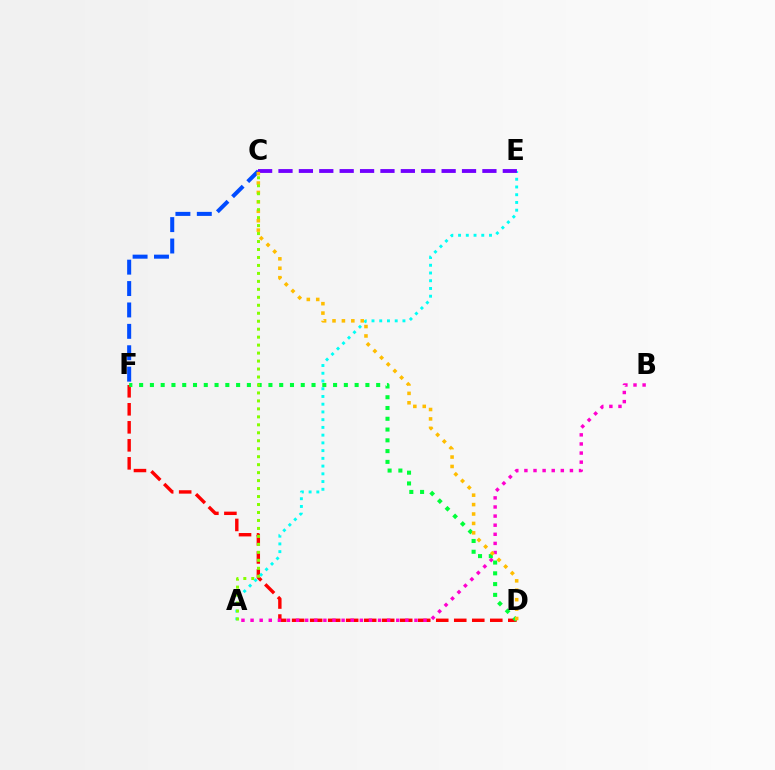{('D', 'F'): [{'color': '#ff0000', 'line_style': 'dashed', 'thickness': 2.45}, {'color': '#00ff39', 'line_style': 'dotted', 'thickness': 2.93}], ('A', 'B'): [{'color': '#ff00cf', 'line_style': 'dotted', 'thickness': 2.47}], ('A', 'E'): [{'color': '#00fff6', 'line_style': 'dotted', 'thickness': 2.1}], ('C', 'F'): [{'color': '#004bff', 'line_style': 'dashed', 'thickness': 2.91}], ('C', 'E'): [{'color': '#7200ff', 'line_style': 'dashed', 'thickness': 2.77}], ('C', 'D'): [{'color': '#ffbd00', 'line_style': 'dotted', 'thickness': 2.56}], ('A', 'C'): [{'color': '#84ff00', 'line_style': 'dotted', 'thickness': 2.17}]}